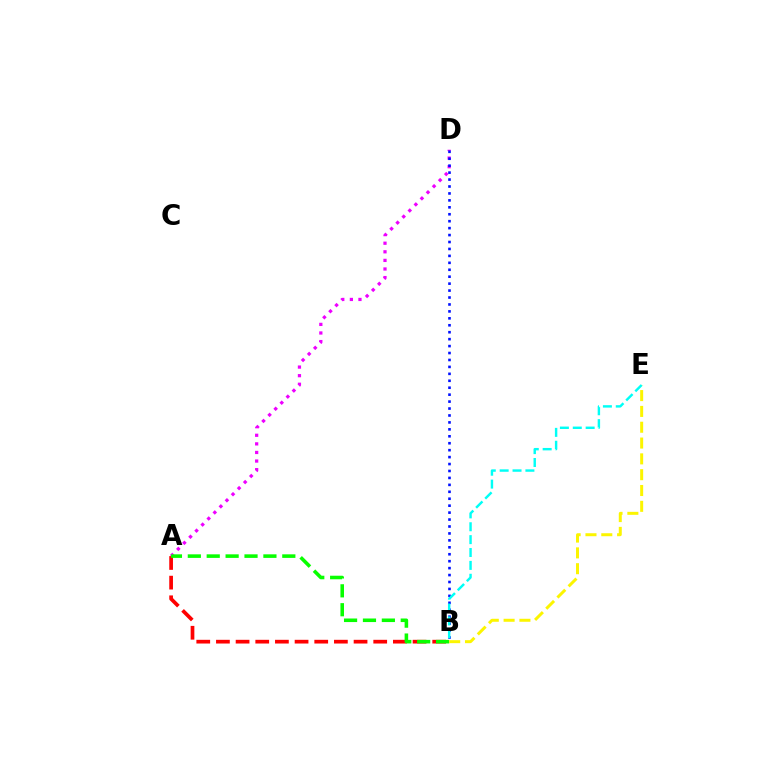{('A', 'D'): [{'color': '#ee00ff', 'line_style': 'dotted', 'thickness': 2.33}], ('B', 'D'): [{'color': '#0010ff', 'line_style': 'dotted', 'thickness': 1.89}], ('A', 'B'): [{'color': '#ff0000', 'line_style': 'dashed', 'thickness': 2.67}, {'color': '#08ff00', 'line_style': 'dashed', 'thickness': 2.57}], ('B', 'E'): [{'color': '#fcf500', 'line_style': 'dashed', 'thickness': 2.15}, {'color': '#00fff6', 'line_style': 'dashed', 'thickness': 1.75}]}